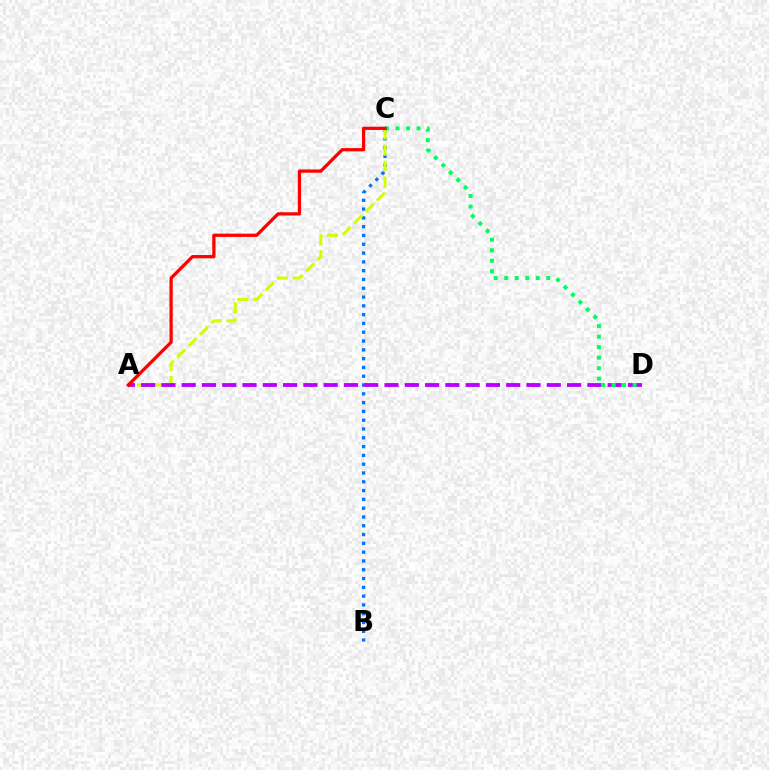{('B', 'C'): [{'color': '#0074ff', 'line_style': 'dotted', 'thickness': 2.39}], ('A', 'C'): [{'color': '#d1ff00', 'line_style': 'dashed', 'thickness': 2.19}, {'color': '#ff0000', 'line_style': 'solid', 'thickness': 2.35}], ('A', 'D'): [{'color': '#b900ff', 'line_style': 'dashed', 'thickness': 2.76}], ('C', 'D'): [{'color': '#00ff5c', 'line_style': 'dotted', 'thickness': 2.86}]}